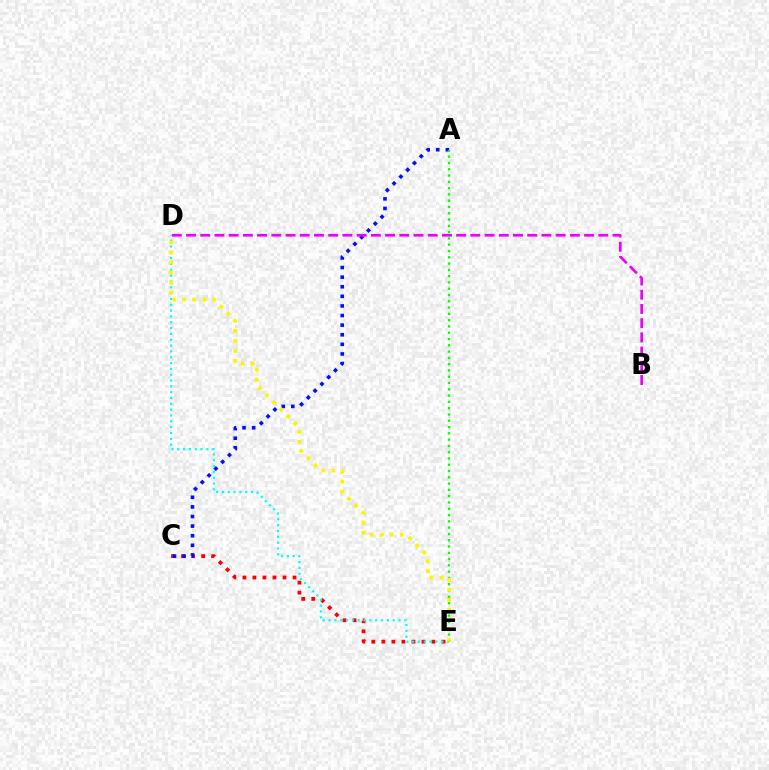{('C', 'E'): [{'color': '#ff0000', 'line_style': 'dotted', 'thickness': 2.73}], ('A', 'C'): [{'color': '#0010ff', 'line_style': 'dotted', 'thickness': 2.61}], ('D', 'E'): [{'color': '#00fff6', 'line_style': 'dotted', 'thickness': 1.58}, {'color': '#fcf500', 'line_style': 'dotted', 'thickness': 2.72}], ('A', 'E'): [{'color': '#08ff00', 'line_style': 'dotted', 'thickness': 1.71}], ('B', 'D'): [{'color': '#ee00ff', 'line_style': 'dashed', 'thickness': 1.93}]}